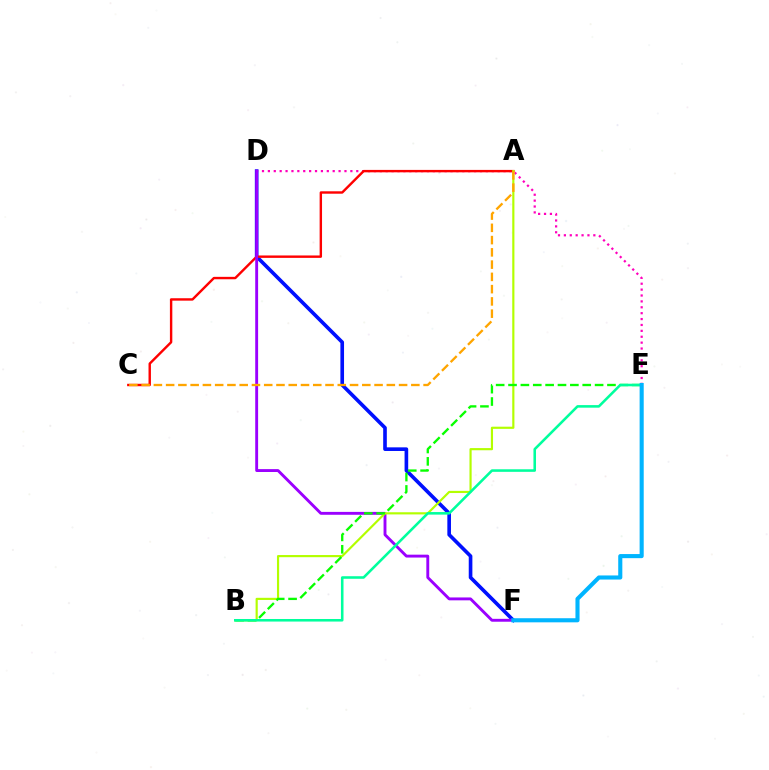{('D', 'F'): [{'color': '#0010ff', 'line_style': 'solid', 'thickness': 2.62}, {'color': '#9b00ff', 'line_style': 'solid', 'thickness': 2.08}], ('D', 'E'): [{'color': '#ff00bd', 'line_style': 'dotted', 'thickness': 1.6}], ('A', 'C'): [{'color': '#ff0000', 'line_style': 'solid', 'thickness': 1.74}, {'color': '#ffa500', 'line_style': 'dashed', 'thickness': 1.67}], ('A', 'B'): [{'color': '#b3ff00', 'line_style': 'solid', 'thickness': 1.56}], ('B', 'E'): [{'color': '#08ff00', 'line_style': 'dashed', 'thickness': 1.68}, {'color': '#00ff9d', 'line_style': 'solid', 'thickness': 1.85}], ('E', 'F'): [{'color': '#00b5ff', 'line_style': 'solid', 'thickness': 2.95}]}